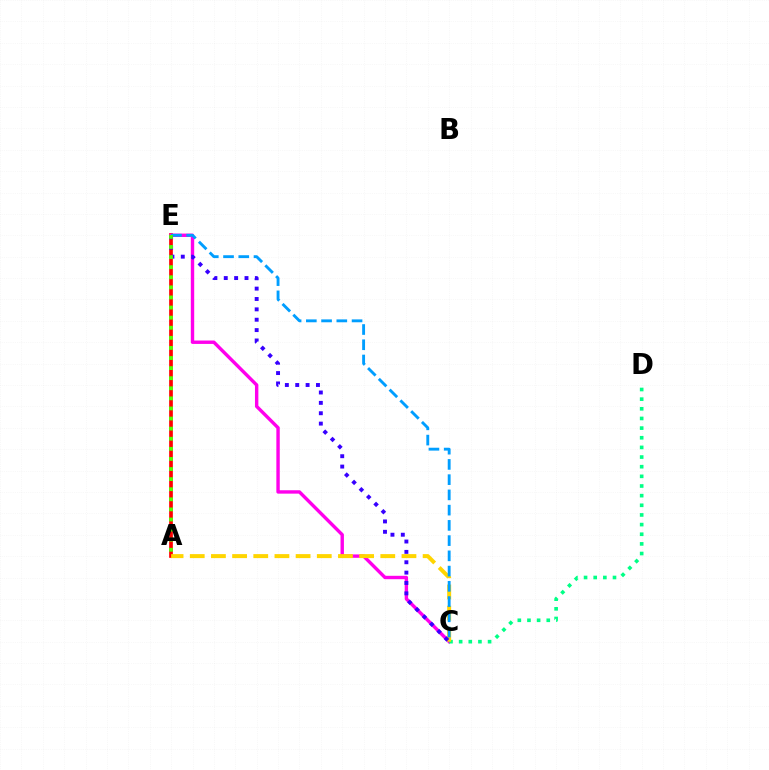{('A', 'E'): [{'color': '#ff0000', 'line_style': 'solid', 'thickness': 2.66}, {'color': '#4fff00', 'line_style': 'dotted', 'thickness': 2.74}], ('C', 'E'): [{'color': '#ff00ed', 'line_style': 'solid', 'thickness': 2.45}, {'color': '#009eff', 'line_style': 'dashed', 'thickness': 2.07}, {'color': '#3700ff', 'line_style': 'dotted', 'thickness': 2.82}], ('C', 'D'): [{'color': '#00ff86', 'line_style': 'dotted', 'thickness': 2.62}], ('A', 'C'): [{'color': '#ffd500', 'line_style': 'dashed', 'thickness': 2.88}]}